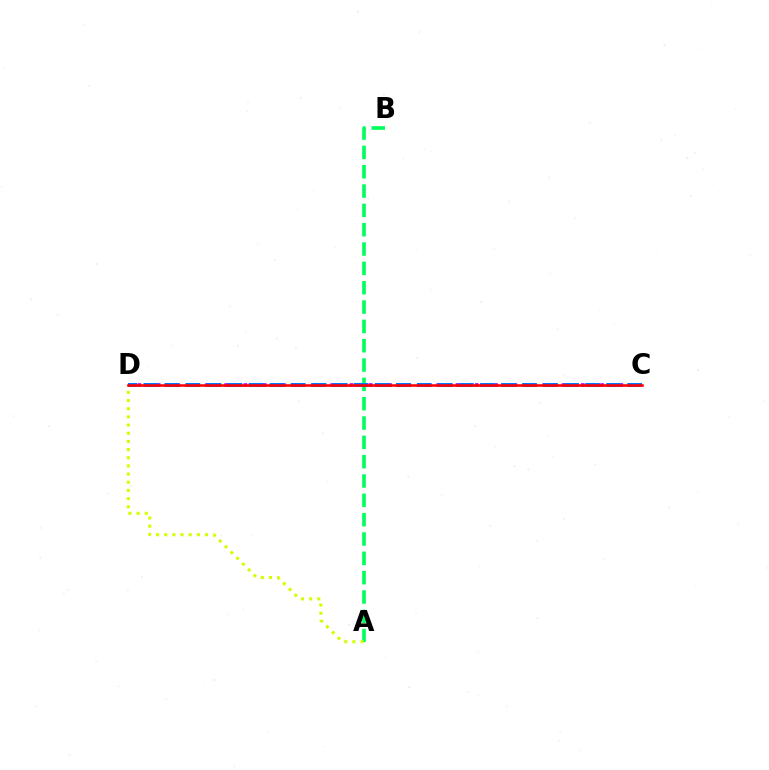{('A', 'B'): [{'color': '#00ff5c', 'line_style': 'dashed', 'thickness': 2.63}], ('C', 'D'): [{'color': '#b900ff', 'line_style': 'dotted', 'thickness': 2.62}, {'color': '#0074ff', 'line_style': 'dashed', 'thickness': 2.86}, {'color': '#ff0000', 'line_style': 'solid', 'thickness': 1.85}], ('A', 'D'): [{'color': '#d1ff00', 'line_style': 'dotted', 'thickness': 2.22}]}